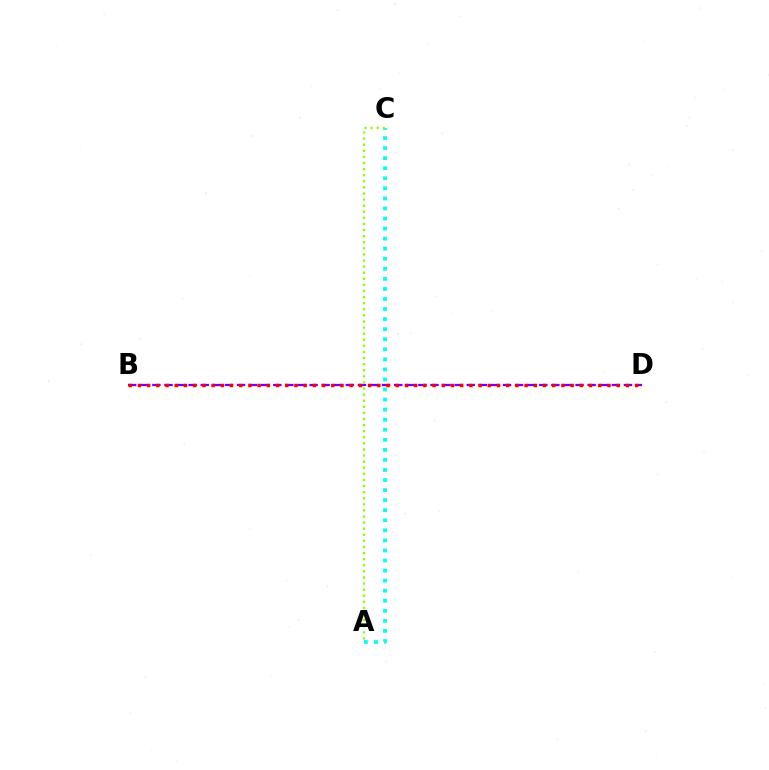{('B', 'D'): [{'color': '#7200ff', 'line_style': 'dashed', 'thickness': 1.64}, {'color': '#ff0000', 'line_style': 'dotted', 'thickness': 2.5}], ('A', 'C'): [{'color': '#00fff6', 'line_style': 'dotted', 'thickness': 2.73}, {'color': '#84ff00', 'line_style': 'dotted', 'thickness': 1.66}]}